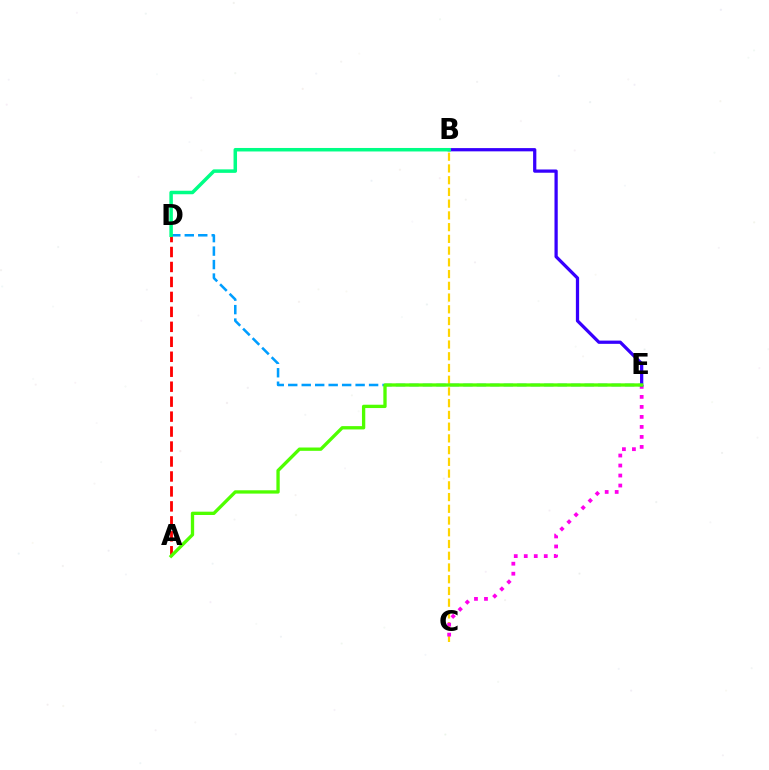{('B', 'C'): [{'color': '#ffd500', 'line_style': 'dashed', 'thickness': 1.59}], ('C', 'E'): [{'color': '#ff00ed', 'line_style': 'dotted', 'thickness': 2.72}], ('B', 'E'): [{'color': '#3700ff', 'line_style': 'solid', 'thickness': 2.34}], ('A', 'D'): [{'color': '#ff0000', 'line_style': 'dashed', 'thickness': 2.03}], ('D', 'E'): [{'color': '#009eff', 'line_style': 'dashed', 'thickness': 1.83}], ('B', 'D'): [{'color': '#00ff86', 'line_style': 'solid', 'thickness': 2.52}], ('A', 'E'): [{'color': '#4fff00', 'line_style': 'solid', 'thickness': 2.39}]}